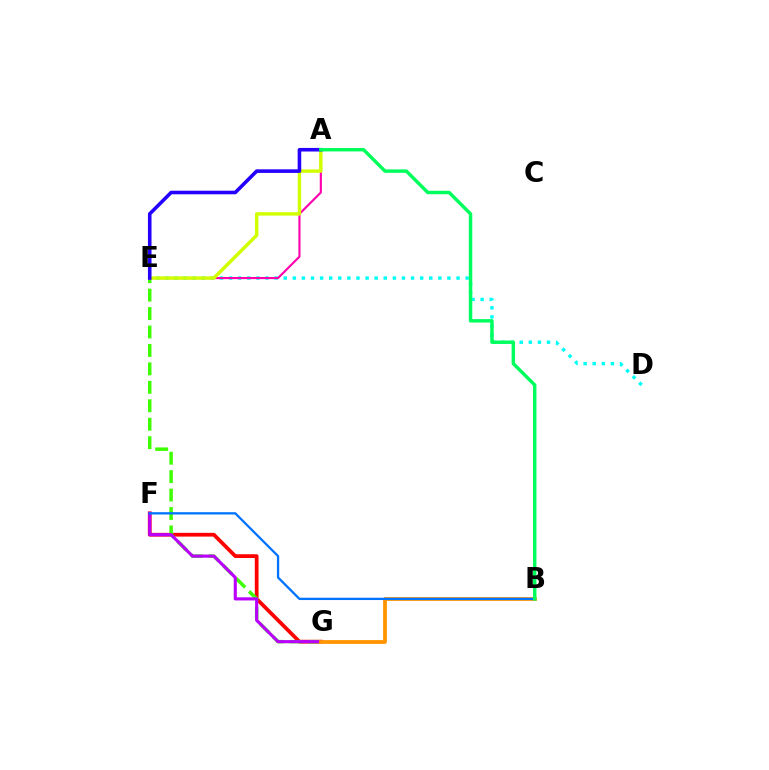{('D', 'E'): [{'color': '#00fff6', 'line_style': 'dotted', 'thickness': 2.47}], ('F', 'G'): [{'color': '#ff0000', 'line_style': 'solid', 'thickness': 2.7}, {'color': '#b900ff', 'line_style': 'solid', 'thickness': 2.25}], ('E', 'G'): [{'color': '#3dff00', 'line_style': 'dashed', 'thickness': 2.51}], ('A', 'E'): [{'color': '#ff00ac', 'line_style': 'solid', 'thickness': 1.53}, {'color': '#d1ff00', 'line_style': 'solid', 'thickness': 2.47}, {'color': '#2500ff', 'line_style': 'solid', 'thickness': 2.58}], ('B', 'G'): [{'color': '#ff9400', 'line_style': 'solid', 'thickness': 2.73}], ('B', 'F'): [{'color': '#0074ff', 'line_style': 'solid', 'thickness': 1.66}], ('A', 'B'): [{'color': '#00ff5c', 'line_style': 'solid', 'thickness': 2.47}]}